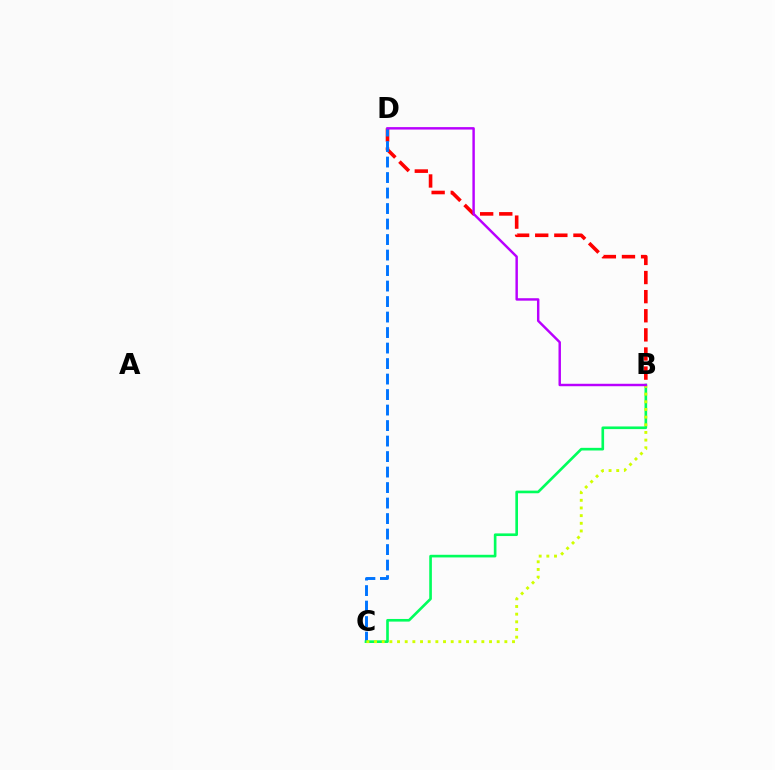{('B', 'D'): [{'color': '#ff0000', 'line_style': 'dashed', 'thickness': 2.6}, {'color': '#b900ff', 'line_style': 'solid', 'thickness': 1.76}], ('C', 'D'): [{'color': '#0074ff', 'line_style': 'dashed', 'thickness': 2.11}], ('B', 'C'): [{'color': '#00ff5c', 'line_style': 'solid', 'thickness': 1.9}, {'color': '#d1ff00', 'line_style': 'dotted', 'thickness': 2.08}]}